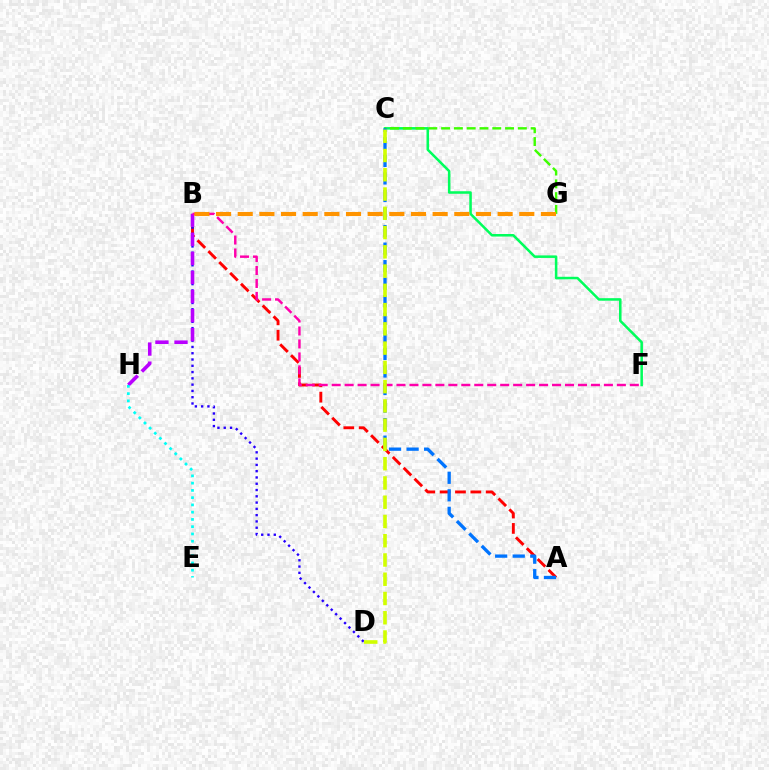{('A', 'B'): [{'color': '#ff0000', 'line_style': 'dashed', 'thickness': 2.09}], ('B', 'D'): [{'color': '#2500ff', 'line_style': 'dotted', 'thickness': 1.71}], ('C', 'F'): [{'color': '#00ff5c', 'line_style': 'solid', 'thickness': 1.83}], ('C', 'G'): [{'color': '#3dff00', 'line_style': 'dashed', 'thickness': 1.74}], ('A', 'C'): [{'color': '#0074ff', 'line_style': 'dashed', 'thickness': 2.38}], ('B', 'H'): [{'color': '#b900ff', 'line_style': 'dashed', 'thickness': 2.59}], ('B', 'F'): [{'color': '#ff00ac', 'line_style': 'dashed', 'thickness': 1.76}], ('C', 'D'): [{'color': '#d1ff00', 'line_style': 'dashed', 'thickness': 2.62}], ('B', 'G'): [{'color': '#ff9400', 'line_style': 'dashed', 'thickness': 2.94}], ('E', 'H'): [{'color': '#00fff6', 'line_style': 'dotted', 'thickness': 1.97}]}